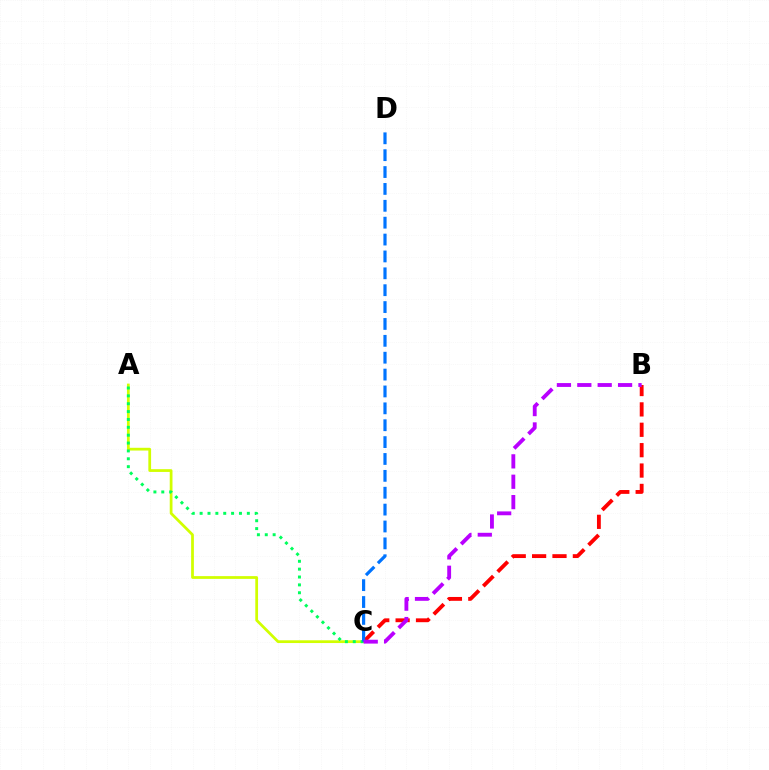{('A', 'C'): [{'color': '#d1ff00', 'line_style': 'solid', 'thickness': 1.98}, {'color': '#00ff5c', 'line_style': 'dotted', 'thickness': 2.14}], ('B', 'C'): [{'color': '#ff0000', 'line_style': 'dashed', 'thickness': 2.77}, {'color': '#b900ff', 'line_style': 'dashed', 'thickness': 2.77}], ('C', 'D'): [{'color': '#0074ff', 'line_style': 'dashed', 'thickness': 2.29}]}